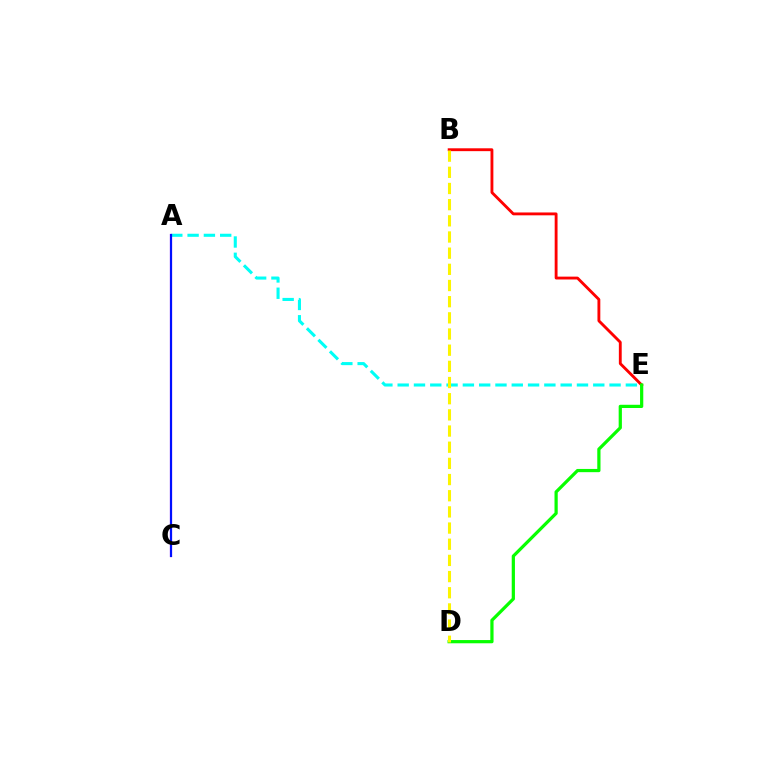{('B', 'E'): [{'color': '#ff0000', 'line_style': 'solid', 'thickness': 2.06}], ('D', 'E'): [{'color': '#08ff00', 'line_style': 'solid', 'thickness': 2.32}], ('A', 'E'): [{'color': '#00fff6', 'line_style': 'dashed', 'thickness': 2.21}], ('A', 'C'): [{'color': '#ee00ff', 'line_style': 'solid', 'thickness': 1.54}, {'color': '#0010ff', 'line_style': 'solid', 'thickness': 1.55}], ('B', 'D'): [{'color': '#fcf500', 'line_style': 'dashed', 'thickness': 2.2}]}